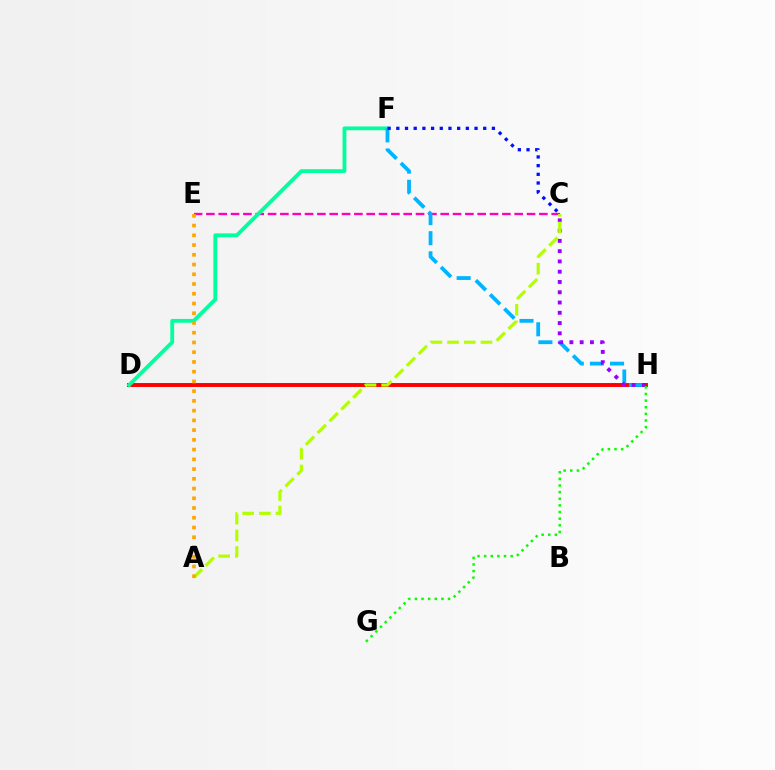{('C', 'E'): [{'color': '#ff00bd', 'line_style': 'dashed', 'thickness': 1.68}], ('D', 'H'): [{'color': '#ff0000', 'line_style': 'solid', 'thickness': 2.82}], ('D', 'F'): [{'color': '#00ff9d', 'line_style': 'solid', 'thickness': 2.74}], ('F', 'H'): [{'color': '#00b5ff', 'line_style': 'dashed', 'thickness': 2.73}], ('C', 'H'): [{'color': '#9b00ff', 'line_style': 'dotted', 'thickness': 2.79}], ('C', 'F'): [{'color': '#0010ff', 'line_style': 'dotted', 'thickness': 2.36}], ('A', 'C'): [{'color': '#b3ff00', 'line_style': 'dashed', 'thickness': 2.27}], ('G', 'H'): [{'color': '#08ff00', 'line_style': 'dotted', 'thickness': 1.8}], ('A', 'E'): [{'color': '#ffa500', 'line_style': 'dotted', 'thickness': 2.65}]}